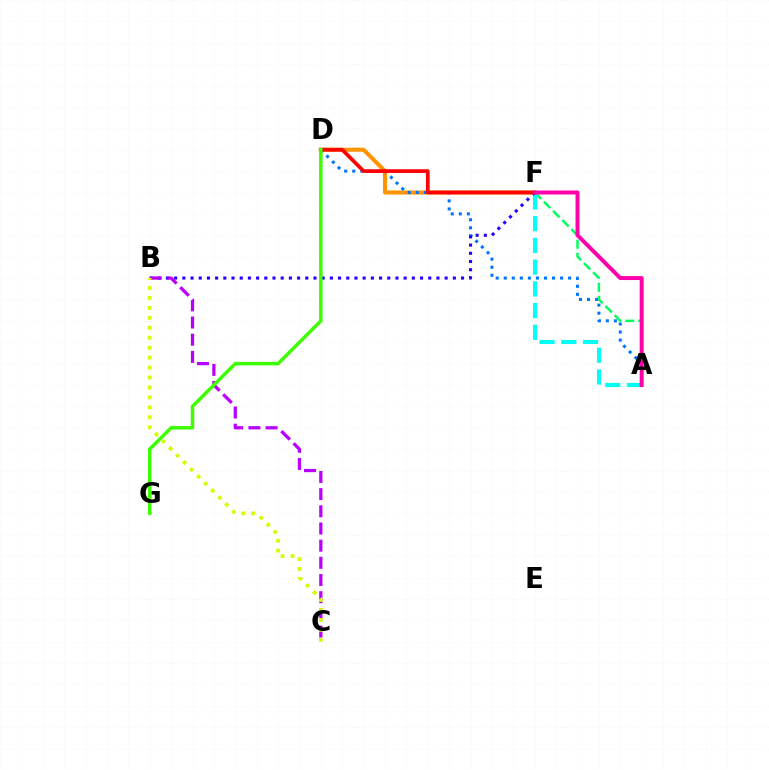{('A', 'F'): [{'color': '#00ff5c', 'line_style': 'dashed', 'thickness': 1.76}, {'color': '#00fff6', 'line_style': 'dashed', 'thickness': 2.95}, {'color': '#ff00ac', 'line_style': 'solid', 'thickness': 2.85}], ('D', 'F'): [{'color': '#ff9400', 'line_style': 'solid', 'thickness': 2.93}, {'color': '#ff0000', 'line_style': 'solid', 'thickness': 2.67}], ('A', 'D'): [{'color': '#0074ff', 'line_style': 'dotted', 'thickness': 2.19}], ('B', 'F'): [{'color': '#2500ff', 'line_style': 'dotted', 'thickness': 2.23}], ('B', 'C'): [{'color': '#b900ff', 'line_style': 'dashed', 'thickness': 2.33}, {'color': '#d1ff00', 'line_style': 'dotted', 'thickness': 2.7}], ('D', 'G'): [{'color': '#3dff00', 'line_style': 'solid', 'thickness': 2.5}]}